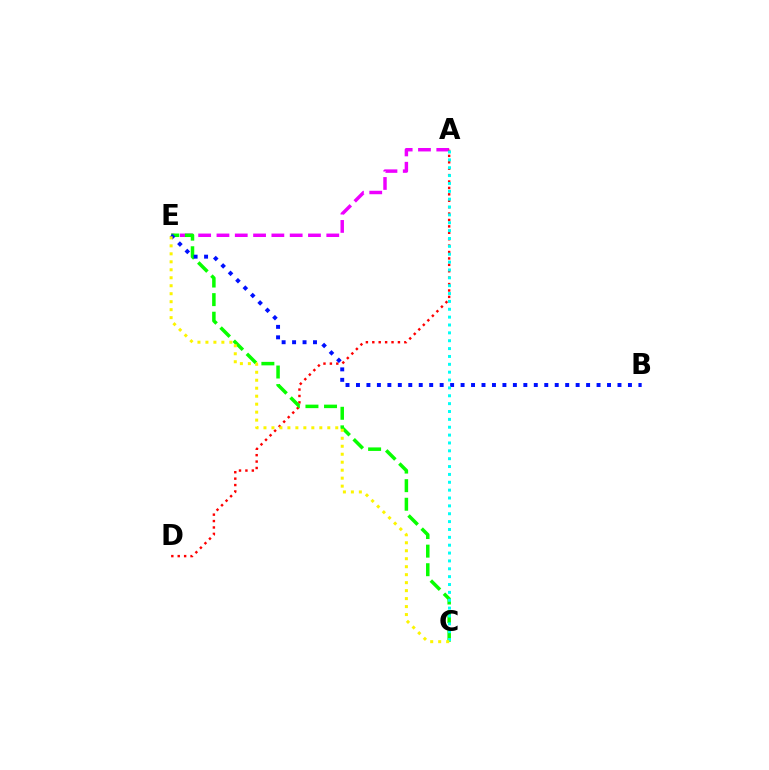{('A', 'E'): [{'color': '#ee00ff', 'line_style': 'dashed', 'thickness': 2.49}], ('A', 'D'): [{'color': '#ff0000', 'line_style': 'dotted', 'thickness': 1.74}], ('C', 'E'): [{'color': '#08ff00', 'line_style': 'dashed', 'thickness': 2.52}, {'color': '#fcf500', 'line_style': 'dotted', 'thickness': 2.17}], ('B', 'E'): [{'color': '#0010ff', 'line_style': 'dotted', 'thickness': 2.84}], ('A', 'C'): [{'color': '#00fff6', 'line_style': 'dotted', 'thickness': 2.14}]}